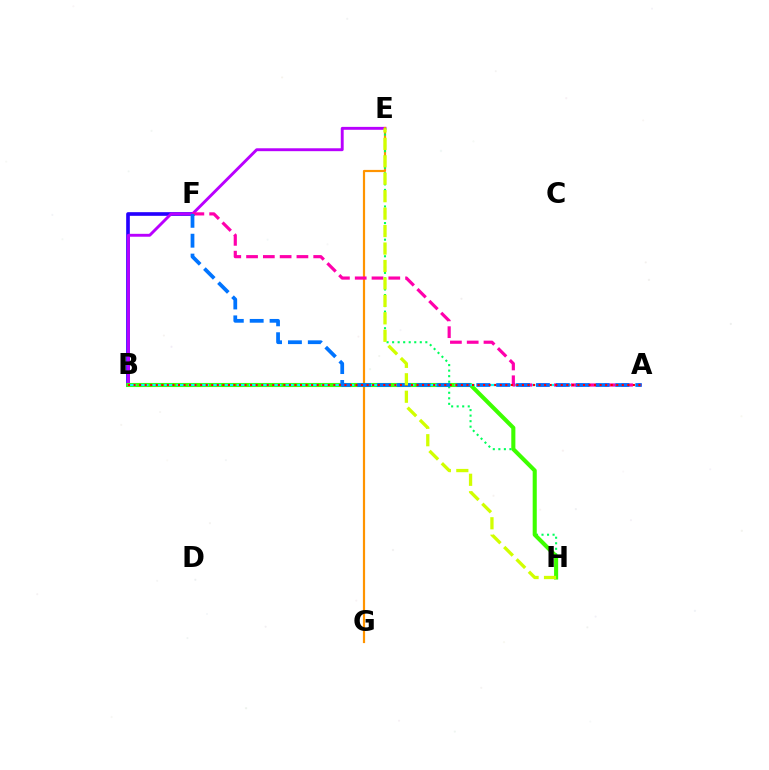{('B', 'F'): [{'color': '#2500ff', 'line_style': 'solid', 'thickness': 2.63}], ('B', 'E'): [{'color': '#b900ff', 'line_style': 'solid', 'thickness': 2.09}], ('E', 'G'): [{'color': '#ff9400', 'line_style': 'solid', 'thickness': 1.58}], ('E', 'H'): [{'color': '#00ff5c', 'line_style': 'dotted', 'thickness': 1.5}, {'color': '#d1ff00', 'line_style': 'dashed', 'thickness': 2.37}], ('B', 'H'): [{'color': '#3dff00', 'line_style': 'solid', 'thickness': 2.94}], ('A', 'B'): [{'color': '#00fff6', 'line_style': 'dashed', 'thickness': 1.64}, {'color': '#ff0000', 'line_style': 'dotted', 'thickness': 1.51}], ('A', 'F'): [{'color': '#ff00ac', 'line_style': 'dashed', 'thickness': 2.28}, {'color': '#0074ff', 'line_style': 'dashed', 'thickness': 2.7}]}